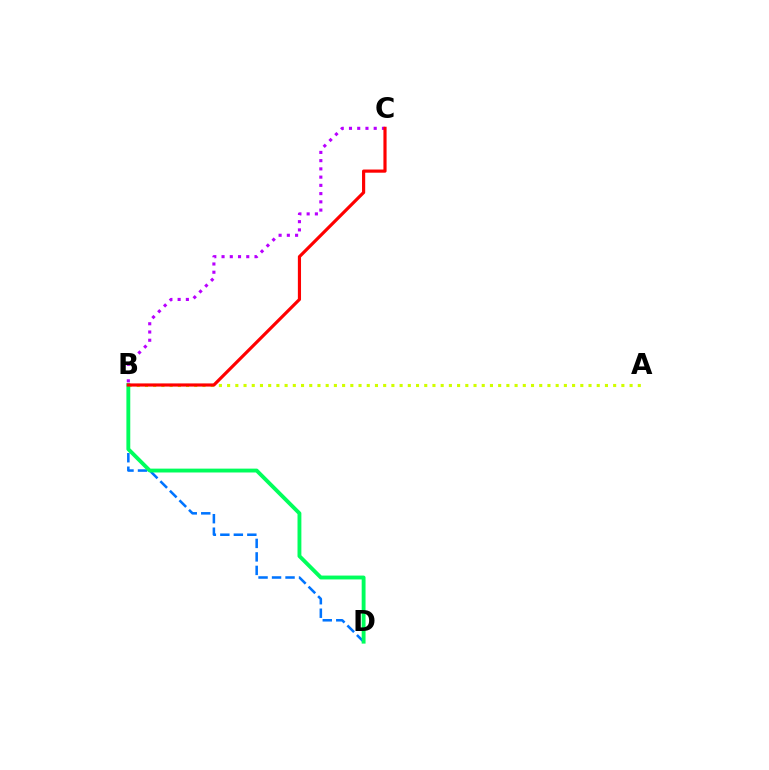{('B', 'D'): [{'color': '#0074ff', 'line_style': 'dashed', 'thickness': 1.83}, {'color': '#00ff5c', 'line_style': 'solid', 'thickness': 2.78}], ('A', 'B'): [{'color': '#d1ff00', 'line_style': 'dotted', 'thickness': 2.23}], ('B', 'C'): [{'color': '#b900ff', 'line_style': 'dotted', 'thickness': 2.24}, {'color': '#ff0000', 'line_style': 'solid', 'thickness': 2.28}]}